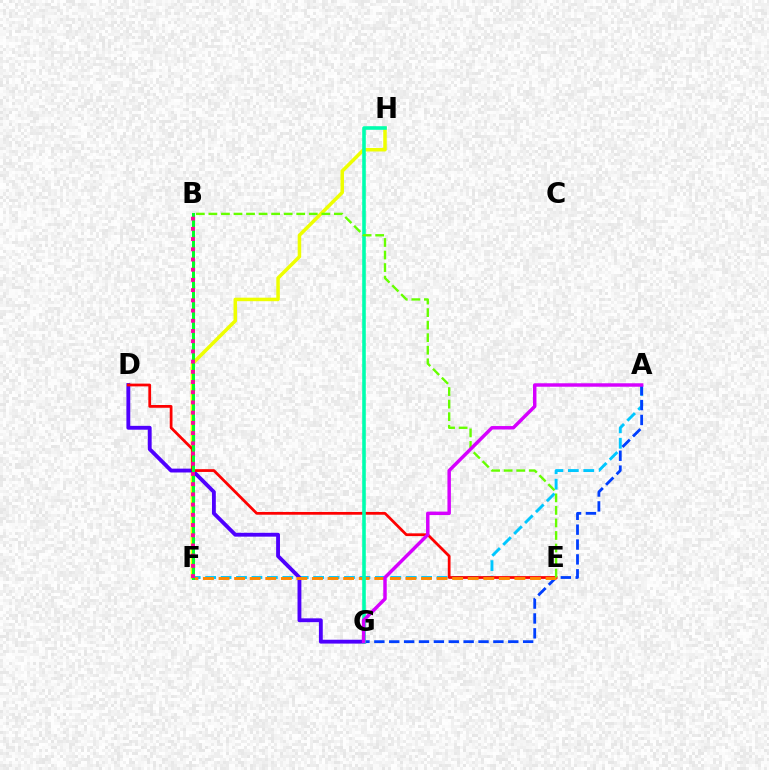{('F', 'H'): [{'color': '#eeff00', 'line_style': 'solid', 'thickness': 2.53}], ('A', 'F'): [{'color': '#00c7ff', 'line_style': 'dashed', 'thickness': 2.1}], ('A', 'G'): [{'color': '#003fff', 'line_style': 'dashed', 'thickness': 2.02}, {'color': '#d600ff', 'line_style': 'solid', 'thickness': 2.49}], ('D', 'G'): [{'color': '#4f00ff', 'line_style': 'solid', 'thickness': 2.77}], ('D', 'E'): [{'color': '#ff0000', 'line_style': 'solid', 'thickness': 1.98}], ('E', 'F'): [{'color': '#ff8800', 'line_style': 'dashed', 'thickness': 2.12}], ('B', 'F'): [{'color': '#00ff27', 'line_style': 'solid', 'thickness': 2.17}, {'color': '#ff00a0', 'line_style': 'dotted', 'thickness': 2.77}], ('G', 'H'): [{'color': '#00ffaf', 'line_style': 'solid', 'thickness': 2.59}], ('B', 'E'): [{'color': '#66ff00', 'line_style': 'dashed', 'thickness': 1.7}]}